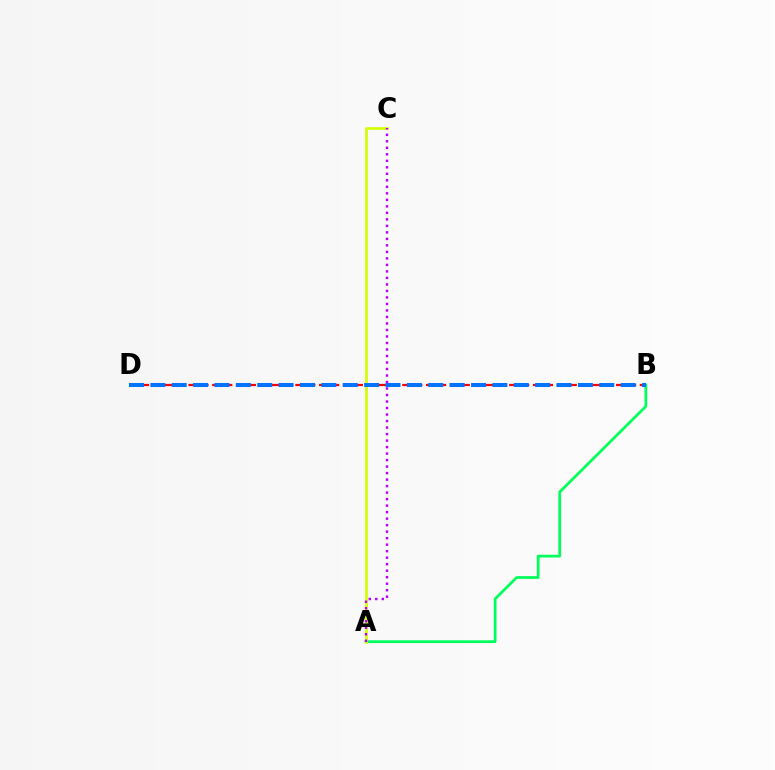{('A', 'B'): [{'color': '#00ff5c', 'line_style': 'solid', 'thickness': 1.98}], ('A', 'C'): [{'color': '#d1ff00', 'line_style': 'solid', 'thickness': 1.91}, {'color': '#b900ff', 'line_style': 'dotted', 'thickness': 1.77}], ('B', 'D'): [{'color': '#ff0000', 'line_style': 'dashed', 'thickness': 1.61}, {'color': '#0074ff', 'line_style': 'dashed', 'thickness': 2.9}]}